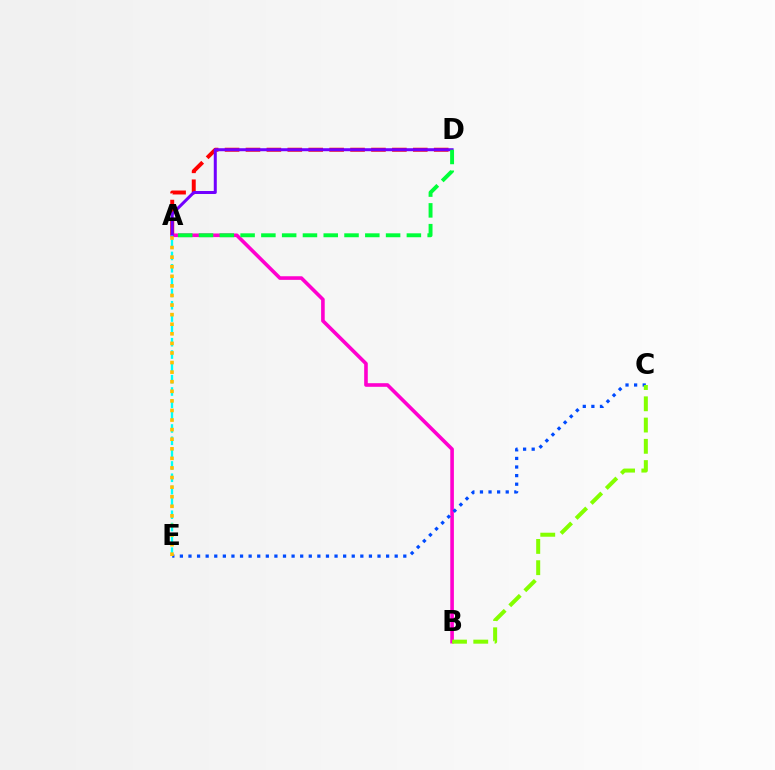{('A', 'D'): [{'color': '#ff0000', 'line_style': 'dashed', 'thickness': 2.84}, {'color': '#7200ff', 'line_style': 'solid', 'thickness': 2.17}, {'color': '#00ff39', 'line_style': 'dashed', 'thickness': 2.82}], ('A', 'B'): [{'color': '#ff00cf', 'line_style': 'solid', 'thickness': 2.6}], ('A', 'E'): [{'color': '#00fff6', 'line_style': 'dashed', 'thickness': 1.67}, {'color': '#ffbd00', 'line_style': 'dotted', 'thickness': 2.6}], ('C', 'E'): [{'color': '#004bff', 'line_style': 'dotted', 'thickness': 2.33}], ('B', 'C'): [{'color': '#84ff00', 'line_style': 'dashed', 'thickness': 2.89}]}